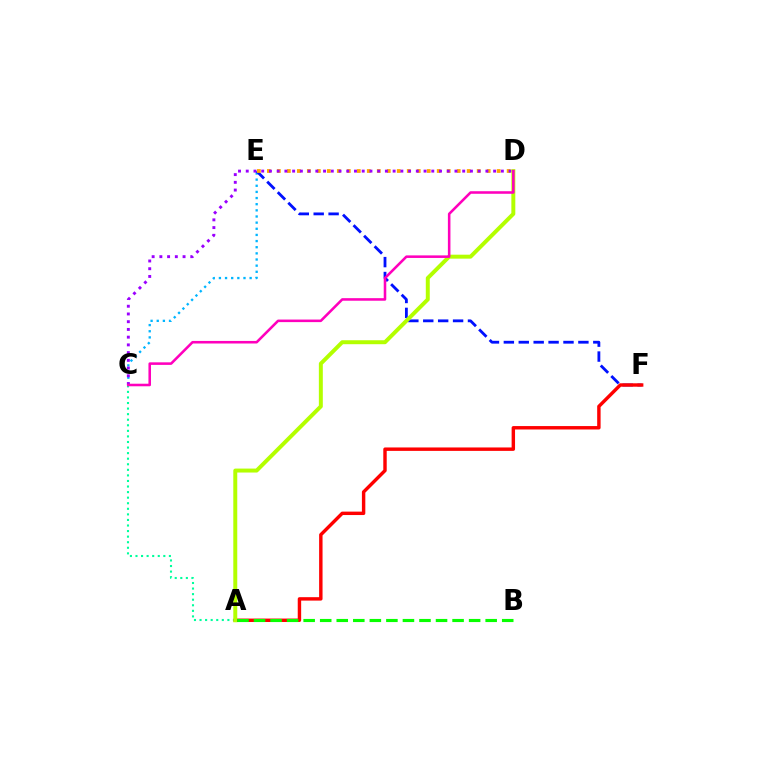{('C', 'E'): [{'color': '#00b5ff', 'line_style': 'dotted', 'thickness': 1.67}], ('A', 'C'): [{'color': '#00ff9d', 'line_style': 'dotted', 'thickness': 1.51}], ('E', 'F'): [{'color': '#0010ff', 'line_style': 'dashed', 'thickness': 2.03}], ('A', 'F'): [{'color': '#ff0000', 'line_style': 'solid', 'thickness': 2.46}], ('D', 'E'): [{'color': '#ffa500', 'line_style': 'dotted', 'thickness': 2.71}], ('C', 'D'): [{'color': '#9b00ff', 'line_style': 'dotted', 'thickness': 2.1}, {'color': '#ff00bd', 'line_style': 'solid', 'thickness': 1.84}], ('A', 'D'): [{'color': '#b3ff00', 'line_style': 'solid', 'thickness': 2.85}], ('A', 'B'): [{'color': '#08ff00', 'line_style': 'dashed', 'thickness': 2.25}]}